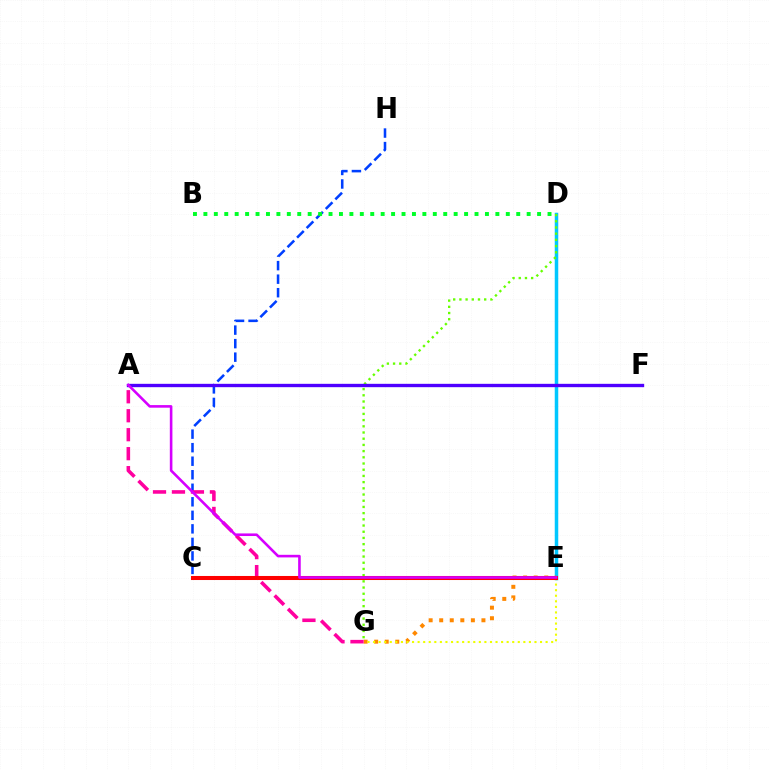{('D', 'E'): [{'color': '#00c7ff', 'line_style': 'solid', 'thickness': 2.52}], ('E', 'G'): [{'color': '#ff8800', 'line_style': 'dotted', 'thickness': 2.87}, {'color': '#eeff00', 'line_style': 'dotted', 'thickness': 1.51}], ('C', 'E'): [{'color': '#00ffaf', 'line_style': 'solid', 'thickness': 2.02}, {'color': '#ff0000', 'line_style': 'solid', 'thickness': 2.91}], ('C', 'H'): [{'color': '#003fff', 'line_style': 'dashed', 'thickness': 1.84}], ('A', 'G'): [{'color': '#ff00a0', 'line_style': 'dashed', 'thickness': 2.58}], ('D', 'G'): [{'color': '#66ff00', 'line_style': 'dotted', 'thickness': 1.69}], ('A', 'F'): [{'color': '#4f00ff', 'line_style': 'solid', 'thickness': 2.41}], ('B', 'D'): [{'color': '#00ff27', 'line_style': 'dotted', 'thickness': 2.83}], ('A', 'E'): [{'color': '#d600ff', 'line_style': 'solid', 'thickness': 1.87}]}